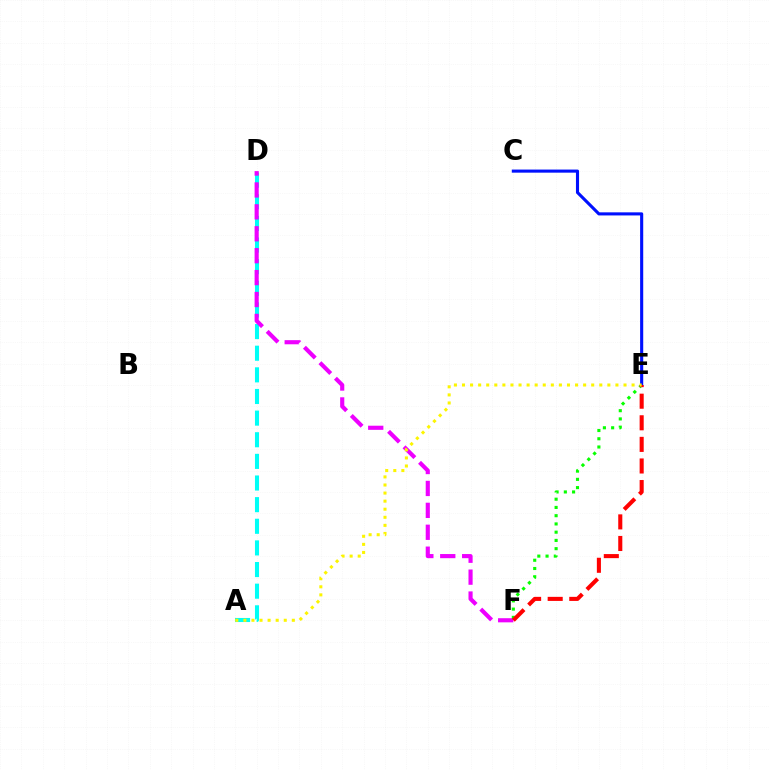{('A', 'D'): [{'color': '#00fff6', 'line_style': 'dashed', 'thickness': 2.94}], ('D', 'F'): [{'color': '#ee00ff', 'line_style': 'dashed', 'thickness': 2.98}], ('E', 'F'): [{'color': '#08ff00', 'line_style': 'dotted', 'thickness': 2.24}, {'color': '#ff0000', 'line_style': 'dashed', 'thickness': 2.93}], ('C', 'E'): [{'color': '#0010ff', 'line_style': 'solid', 'thickness': 2.23}], ('A', 'E'): [{'color': '#fcf500', 'line_style': 'dotted', 'thickness': 2.19}]}